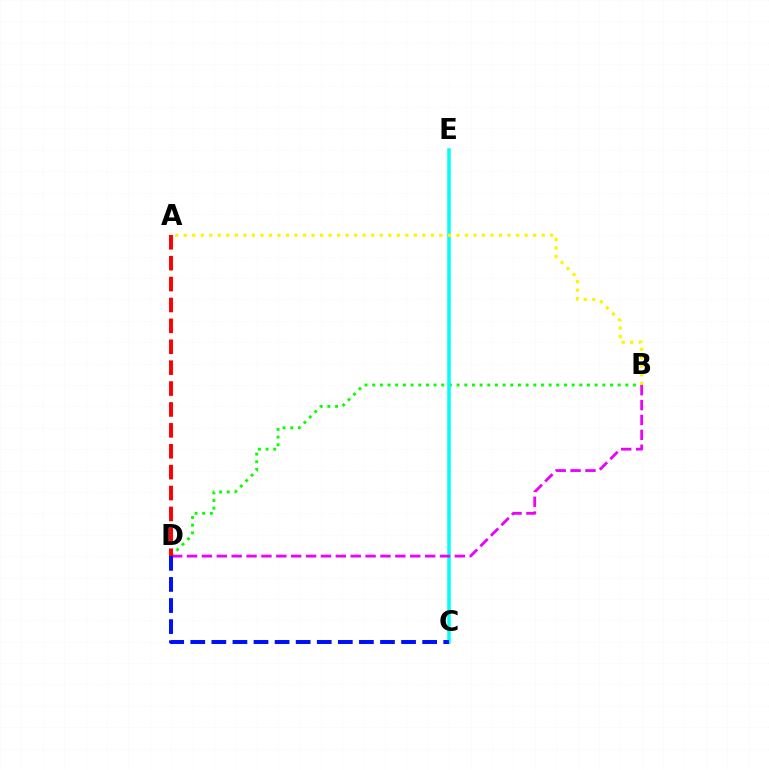{('B', 'D'): [{'color': '#08ff00', 'line_style': 'dotted', 'thickness': 2.08}, {'color': '#ee00ff', 'line_style': 'dashed', 'thickness': 2.02}], ('C', 'E'): [{'color': '#00fff6', 'line_style': 'solid', 'thickness': 2.53}], ('C', 'D'): [{'color': '#0010ff', 'line_style': 'dashed', 'thickness': 2.86}], ('A', 'B'): [{'color': '#fcf500', 'line_style': 'dotted', 'thickness': 2.32}], ('A', 'D'): [{'color': '#ff0000', 'line_style': 'dashed', 'thickness': 2.84}]}